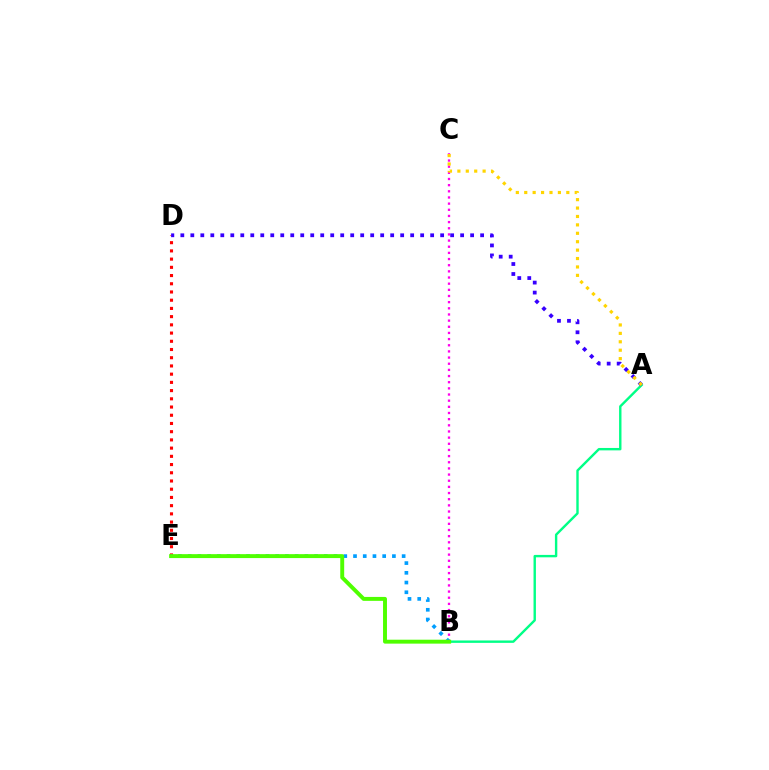{('D', 'E'): [{'color': '#ff0000', 'line_style': 'dotted', 'thickness': 2.23}], ('A', 'B'): [{'color': '#00ff86', 'line_style': 'solid', 'thickness': 1.73}], ('B', 'C'): [{'color': '#ff00ed', 'line_style': 'dotted', 'thickness': 1.67}], ('A', 'D'): [{'color': '#3700ff', 'line_style': 'dotted', 'thickness': 2.72}], ('B', 'E'): [{'color': '#009eff', 'line_style': 'dotted', 'thickness': 2.64}, {'color': '#4fff00', 'line_style': 'solid', 'thickness': 2.83}], ('A', 'C'): [{'color': '#ffd500', 'line_style': 'dotted', 'thickness': 2.29}]}